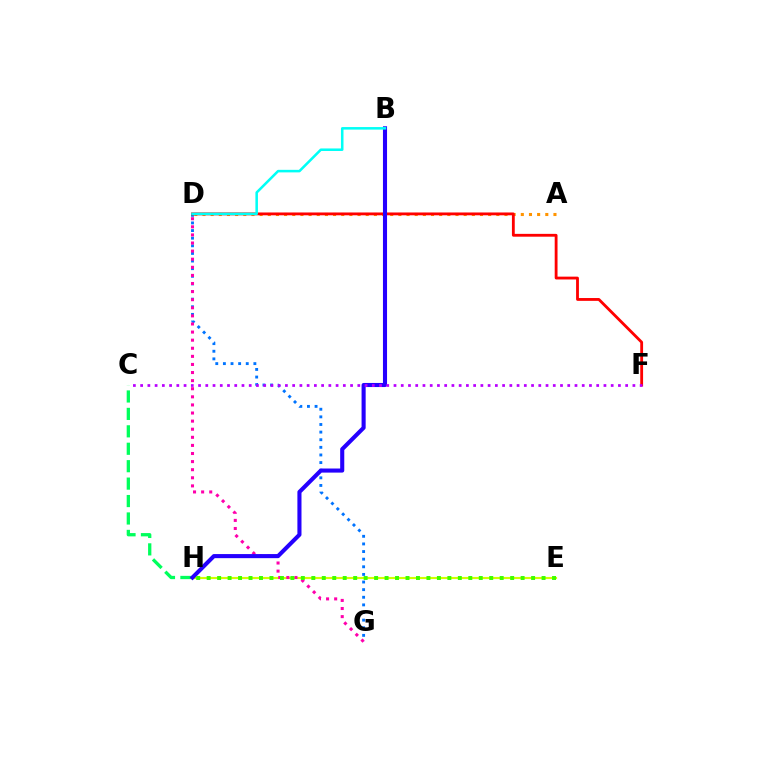{('E', 'H'): [{'color': '#d1ff00', 'line_style': 'solid', 'thickness': 1.54}, {'color': '#3dff00', 'line_style': 'dotted', 'thickness': 2.84}], ('A', 'D'): [{'color': '#ff9400', 'line_style': 'dotted', 'thickness': 2.22}], ('D', 'G'): [{'color': '#0074ff', 'line_style': 'dotted', 'thickness': 2.07}, {'color': '#ff00ac', 'line_style': 'dotted', 'thickness': 2.2}], ('C', 'H'): [{'color': '#00ff5c', 'line_style': 'dashed', 'thickness': 2.37}], ('D', 'F'): [{'color': '#ff0000', 'line_style': 'solid', 'thickness': 2.04}], ('B', 'H'): [{'color': '#2500ff', 'line_style': 'solid', 'thickness': 2.94}], ('C', 'F'): [{'color': '#b900ff', 'line_style': 'dotted', 'thickness': 1.97}], ('B', 'D'): [{'color': '#00fff6', 'line_style': 'solid', 'thickness': 1.83}]}